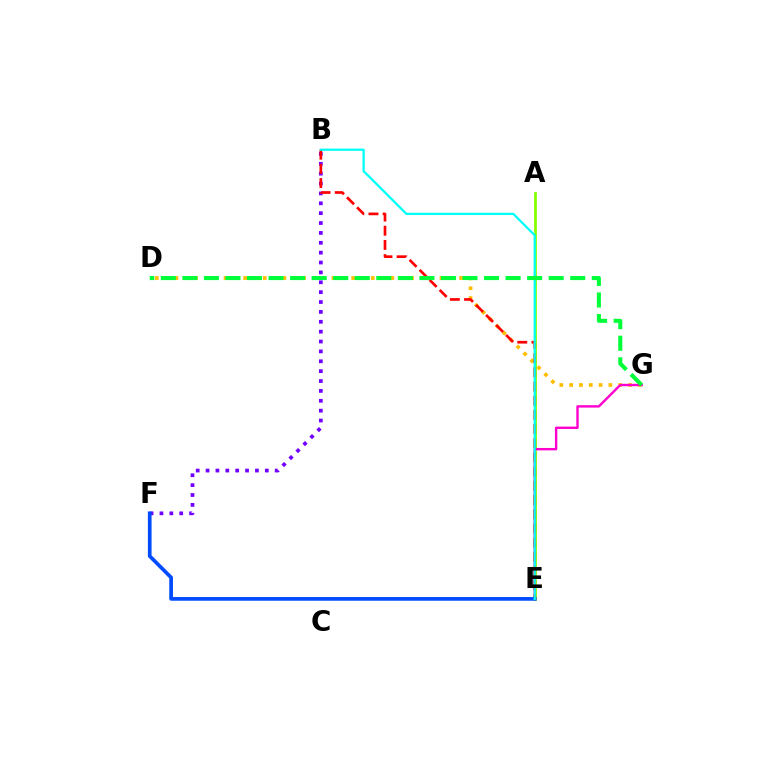{('B', 'F'): [{'color': '#7200ff', 'line_style': 'dotted', 'thickness': 2.68}], ('D', 'G'): [{'color': '#ffbd00', 'line_style': 'dotted', 'thickness': 2.67}, {'color': '#00ff39', 'line_style': 'dashed', 'thickness': 2.93}], ('A', 'E'): [{'color': '#84ff00', 'line_style': 'solid', 'thickness': 2.0}], ('E', 'G'): [{'color': '#ff00cf', 'line_style': 'solid', 'thickness': 1.72}], ('B', 'E'): [{'color': '#ff0000', 'line_style': 'dashed', 'thickness': 1.93}, {'color': '#00fff6', 'line_style': 'solid', 'thickness': 1.63}], ('E', 'F'): [{'color': '#004bff', 'line_style': 'solid', 'thickness': 2.66}]}